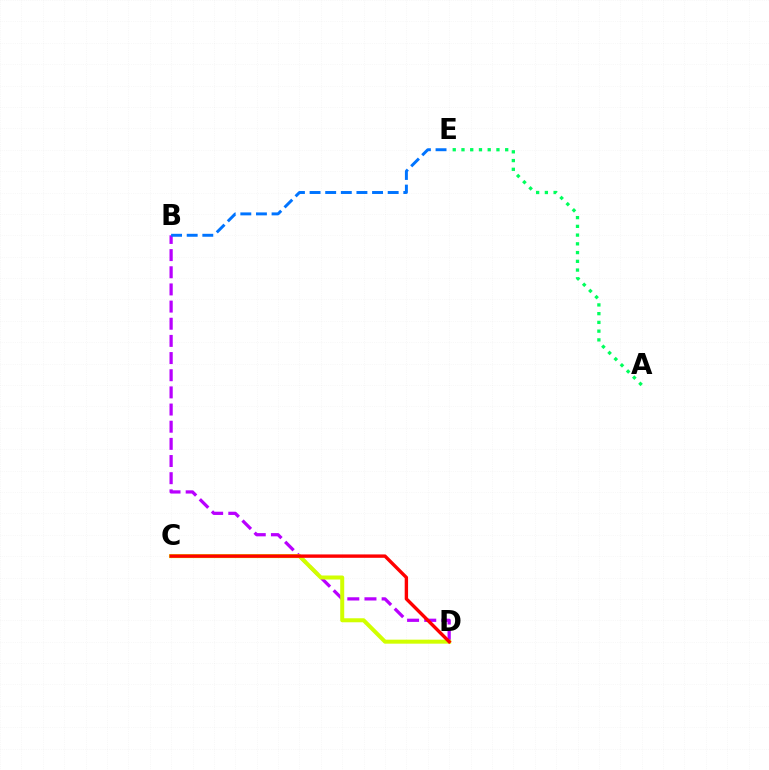{('B', 'D'): [{'color': '#b900ff', 'line_style': 'dashed', 'thickness': 2.33}], ('A', 'E'): [{'color': '#00ff5c', 'line_style': 'dotted', 'thickness': 2.38}], ('C', 'D'): [{'color': '#d1ff00', 'line_style': 'solid', 'thickness': 2.89}, {'color': '#ff0000', 'line_style': 'solid', 'thickness': 2.44}], ('B', 'E'): [{'color': '#0074ff', 'line_style': 'dashed', 'thickness': 2.12}]}